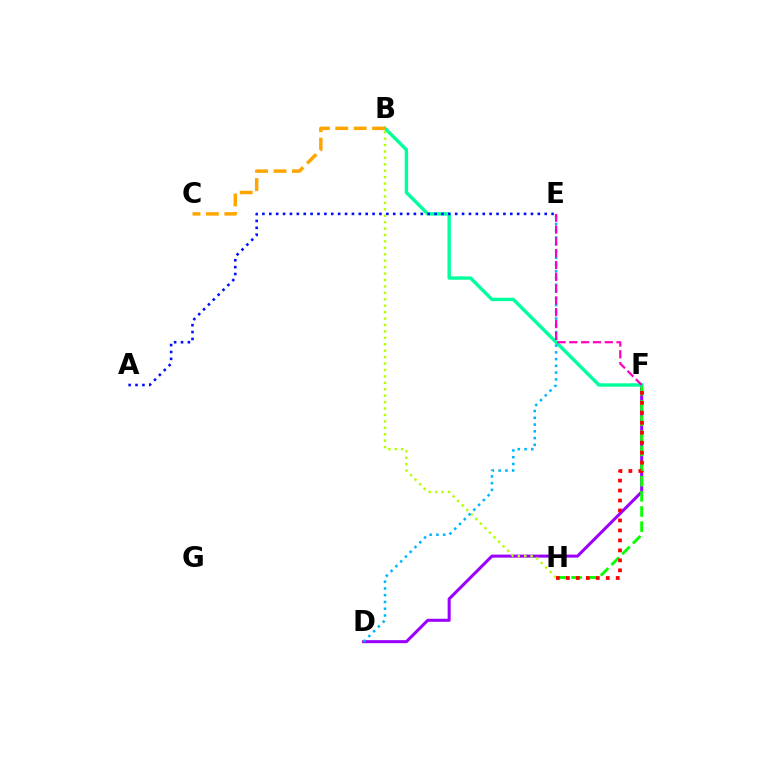{('D', 'F'): [{'color': '#9b00ff', 'line_style': 'solid', 'thickness': 2.19}], ('F', 'H'): [{'color': '#08ff00', 'line_style': 'dashed', 'thickness': 2.06}, {'color': '#ff0000', 'line_style': 'dotted', 'thickness': 2.71}], ('B', 'F'): [{'color': '#00ff9d', 'line_style': 'solid', 'thickness': 2.45}], ('B', 'C'): [{'color': '#ffa500', 'line_style': 'dashed', 'thickness': 2.5}], ('B', 'H'): [{'color': '#b3ff00', 'line_style': 'dotted', 'thickness': 1.75}], ('D', 'E'): [{'color': '#00b5ff', 'line_style': 'dotted', 'thickness': 1.84}], ('A', 'E'): [{'color': '#0010ff', 'line_style': 'dotted', 'thickness': 1.87}], ('E', 'F'): [{'color': '#ff00bd', 'line_style': 'dashed', 'thickness': 1.6}]}